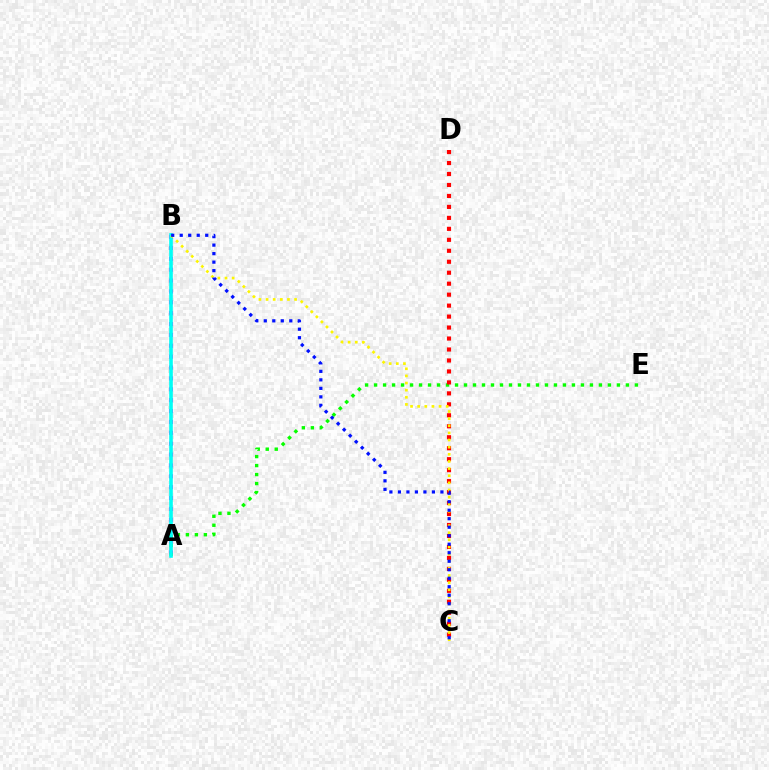{('A', 'B'): [{'color': '#ee00ff', 'line_style': 'dotted', 'thickness': 2.95}, {'color': '#00fff6', 'line_style': 'solid', 'thickness': 2.6}], ('A', 'E'): [{'color': '#08ff00', 'line_style': 'dotted', 'thickness': 2.44}], ('C', 'D'): [{'color': '#ff0000', 'line_style': 'dotted', 'thickness': 2.98}], ('B', 'C'): [{'color': '#fcf500', 'line_style': 'dotted', 'thickness': 1.94}, {'color': '#0010ff', 'line_style': 'dotted', 'thickness': 2.31}]}